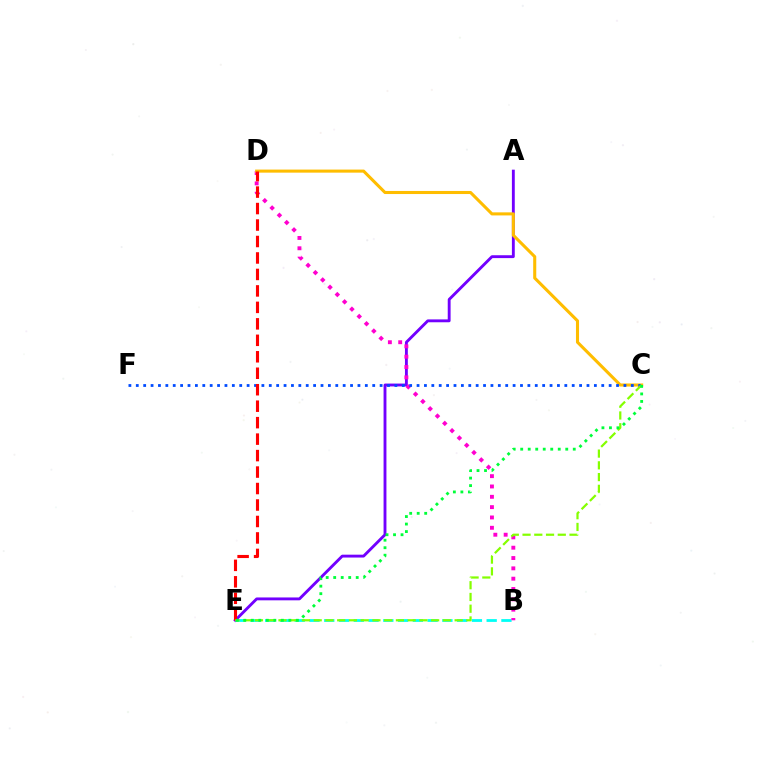{('A', 'E'): [{'color': '#7200ff', 'line_style': 'solid', 'thickness': 2.07}], ('B', 'E'): [{'color': '#00fff6', 'line_style': 'dashed', 'thickness': 2.01}], ('B', 'D'): [{'color': '#ff00cf', 'line_style': 'dotted', 'thickness': 2.81}], ('C', 'D'): [{'color': '#ffbd00', 'line_style': 'solid', 'thickness': 2.21}], ('C', 'F'): [{'color': '#004bff', 'line_style': 'dotted', 'thickness': 2.01}], ('D', 'E'): [{'color': '#ff0000', 'line_style': 'dashed', 'thickness': 2.24}], ('C', 'E'): [{'color': '#84ff00', 'line_style': 'dashed', 'thickness': 1.6}, {'color': '#00ff39', 'line_style': 'dotted', 'thickness': 2.04}]}